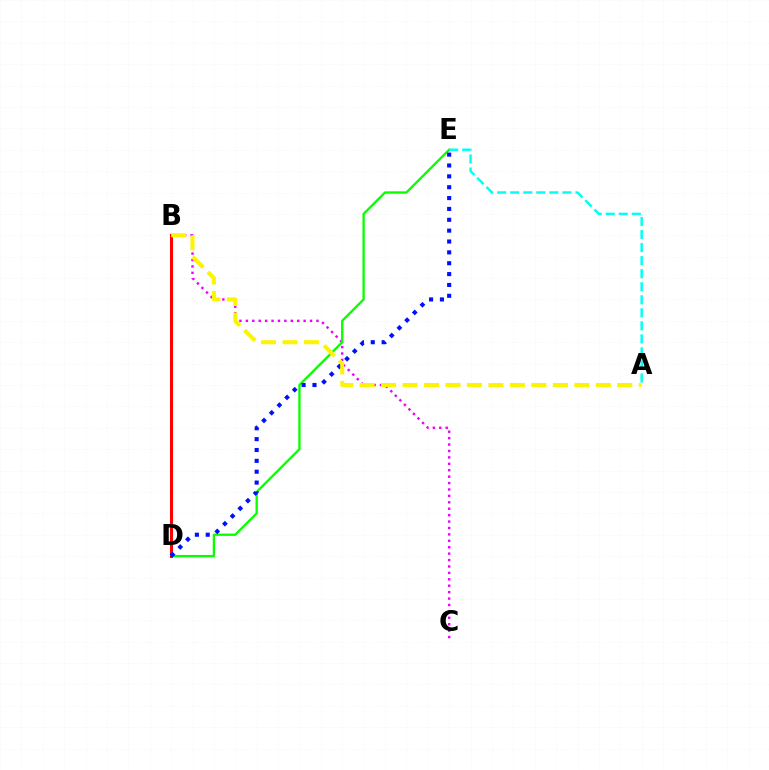{('B', 'C'): [{'color': '#ee00ff', 'line_style': 'dotted', 'thickness': 1.74}], ('D', 'E'): [{'color': '#08ff00', 'line_style': 'solid', 'thickness': 1.68}, {'color': '#0010ff', 'line_style': 'dotted', 'thickness': 2.95}], ('B', 'D'): [{'color': '#ff0000', 'line_style': 'solid', 'thickness': 2.18}], ('A', 'B'): [{'color': '#fcf500', 'line_style': 'dashed', 'thickness': 2.92}], ('A', 'E'): [{'color': '#00fff6', 'line_style': 'dashed', 'thickness': 1.77}]}